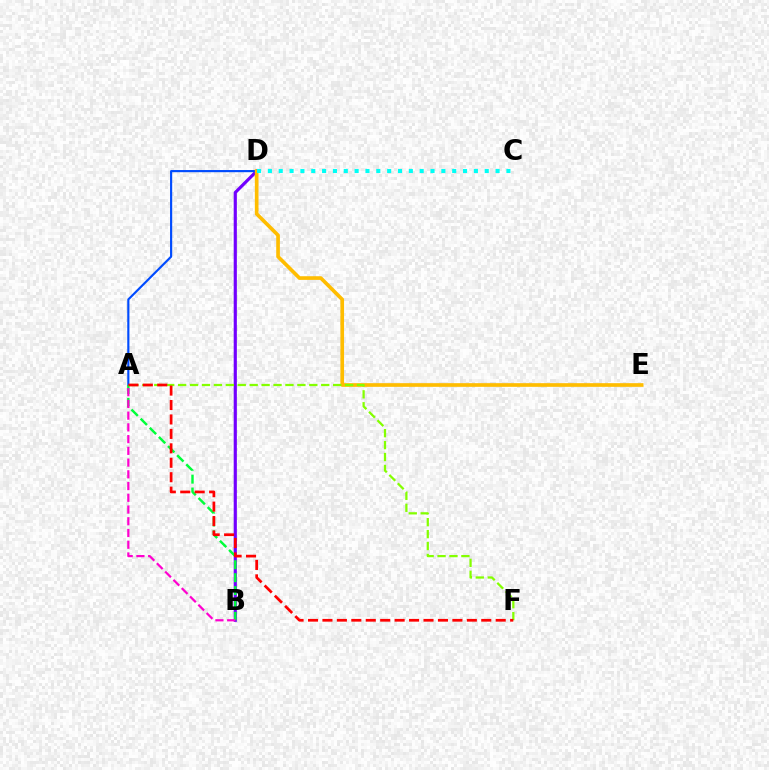{('B', 'D'): [{'color': '#7200ff', 'line_style': 'solid', 'thickness': 2.28}], ('A', 'D'): [{'color': '#004bff', 'line_style': 'solid', 'thickness': 1.55}], ('D', 'E'): [{'color': '#ffbd00', 'line_style': 'solid', 'thickness': 2.64}], ('A', 'F'): [{'color': '#84ff00', 'line_style': 'dashed', 'thickness': 1.62}, {'color': '#ff0000', 'line_style': 'dashed', 'thickness': 1.96}], ('A', 'B'): [{'color': '#00ff39', 'line_style': 'dashed', 'thickness': 1.75}, {'color': '#ff00cf', 'line_style': 'dashed', 'thickness': 1.59}], ('C', 'D'): [{'color': '#00fff6', 'line_style': 'dotted', 'thickness': 2.95}]}